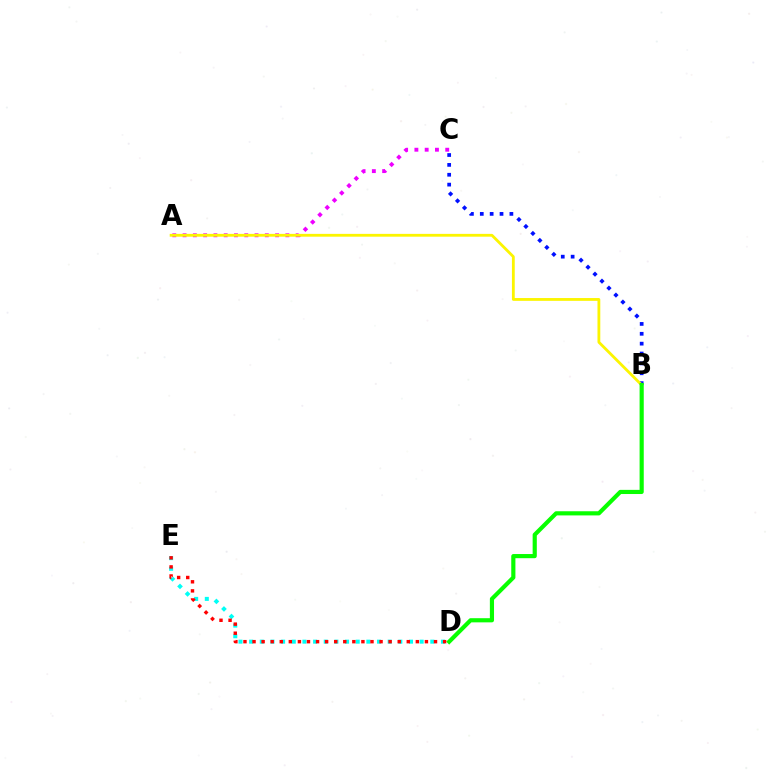{('A', 'C'): [{'color': '#ee00ff', 'line_style': 'dotted', 'thickness': 2.79}], ('B', 'C'): [{'color': '#0010ff', 'line_style': 'dotted', 'thickness': 2.68}], ('A', 'B'): [{'color': '#fcf500', 'line_style': 'solid', 'thickness': 2.02}], ('D', 'E'): [{'color': '#00fff6', 'line_style': 'dotted', 'thickness': 2.9}, {'color': '#ff0000', 'line_style': 'dotted', 'thickness': 2.47}], ('B', 'D'): [{'color': '#08ff00', 'line_style': 'solid', 'thickness': 2.99}]}